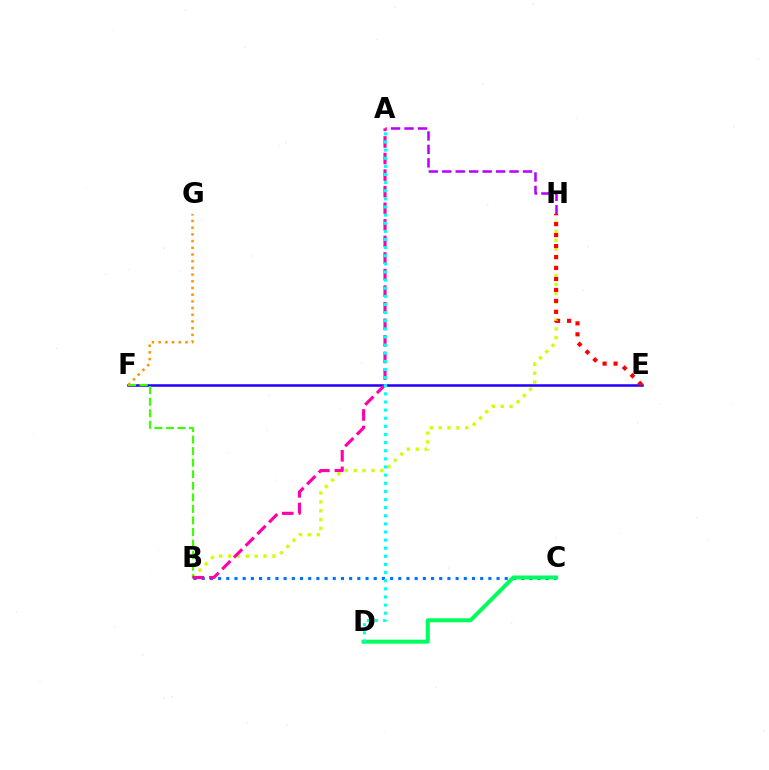{('B', 'C'): [{'color': '#0074ff', 'line_style': 'dotted', 'thickness': 2.23}], ('B', 'H'): [{'color': '#d1ff00', 'line_style': 'dotted', 'thickness': 2.41}], ('E', 'F'): [{'color': '#2500ff', 'line_style': 'solid', 'thickness': 1.83}], ('A', 'H'): [{'color': '#b900ff', 'line_style': 'dashed', 'thickness': 1.83}], ('C', 'D'): [{'color': '#00ff5c', 'line_style': 'solid', 'thickness': 2.88}], ('B', 'F'): [{'color': '#3dff00', 'line_style': 'dashed', 'thickness': 1.57}], ('E', 'H'): [{'color': '#ff0000', 'line_style': 'dotted', 'thickness': 2.98}], ('F', 'G'): [{'color': '#ff9400', 'line_style': 'dotted', 'thickness': 1.82}], ('A', 'B'): [{'color': '#ff00ac', 'line_style': 'dashed', 'thickness': 2.25}], ('A', 'D'): [{'color': '#00fff6', 'line_style': 'dotted', 'thickness': 2.21}]}